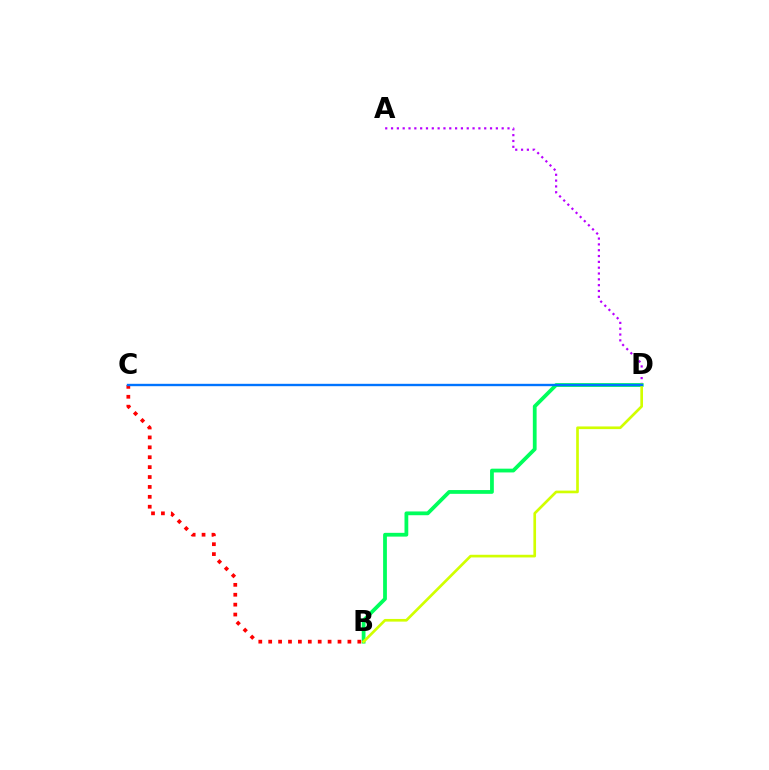{('A', 'D'): [{'color': '#b900ff', 'line_style': 'dotted', 'thickness': 1.58}], ('B', 'D'): [{'color': '#00ff5c', 'line_style': 'solid', 'thickness': 2.72}, {'color': '#d1ff00', 'line_style': 'solid', 'thickness': 1.92}], ('B', 'C'): [{'color': '#ff0000', 'line_style': 'dotted', 'thickness': 2.69}], ('C', 'D'): [{'color': '#0074ff', 'line_style': 'solid', 'thickness': 1.71}]}